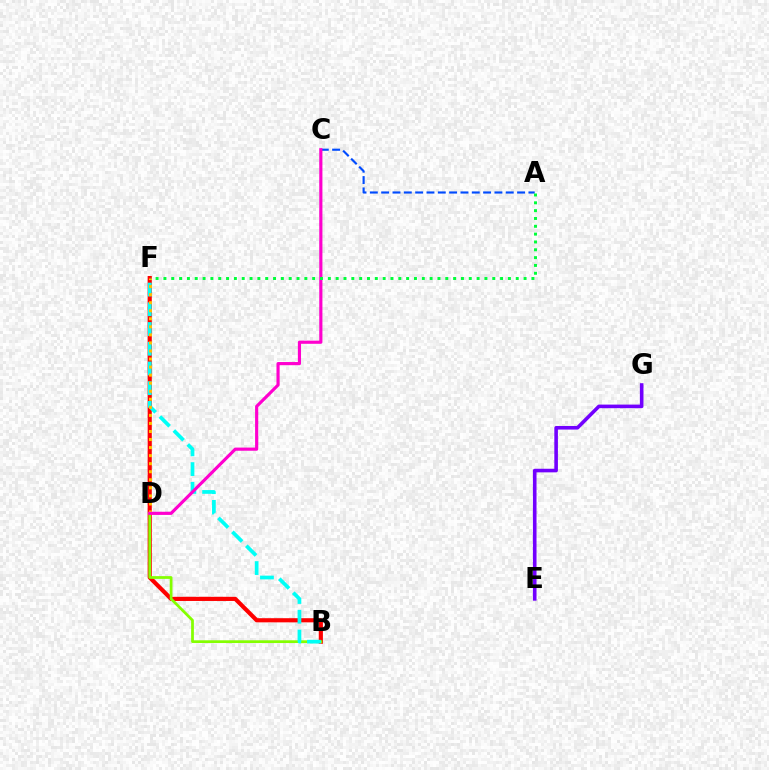{('B', 'F'): [{'color': '#ff0000', 'line_style': 'solid', 'thickness': 2.99}, {'color': '#00fff6', 'line_style': 'dashed', 'thickness': 2.68}], ('A', 'C'): [{'color': '#004bff', 'line_style': 'dashed', 'thickness': 1.54}], ('B', 'D'): [{'color': '#84ff00', 'line_style': 'solid', 'thickness': 1.98}], ('D', 'F'): [{'color': '#ffbd00', 'line_style': 'dotted', 'thickness': 2.19}], ('C', 'D'): [{'color': '#ff00cf', 'line_style': 'solid', 'thickness': 2.27}], ('A', 'F'): [{'color': '#00ff39', 'line_style': 'dotted', 'thickness': 2.13}], ('E', 'G'): [{'color': '#7200ff', 'line_style': 'solid', 'thickness': 2.59}]}